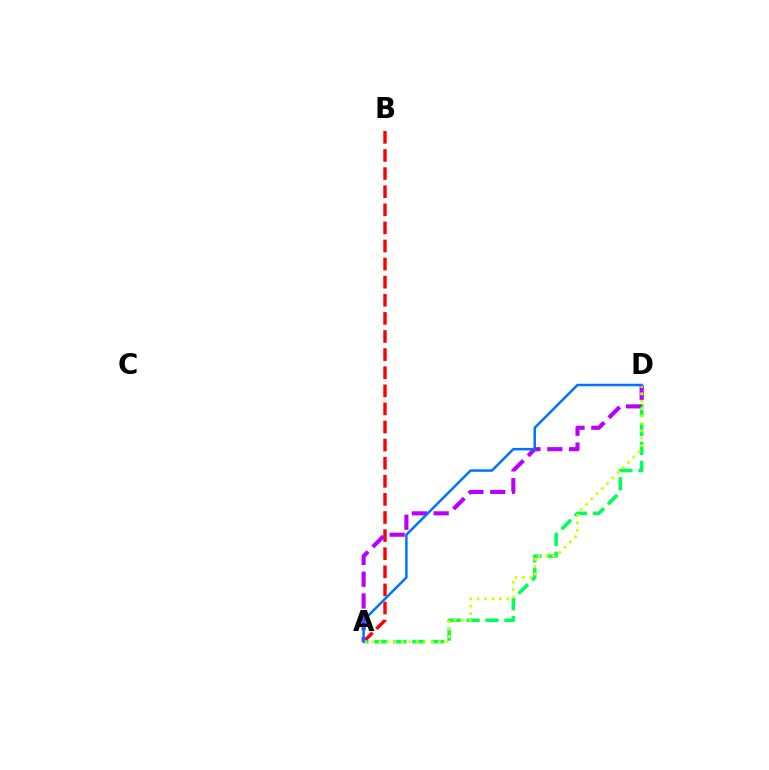{('A', 'D'): [{'color': '#00ff5c', 'line_style': 'dashed', 'thickness': 2.57}, {'color': '#b900ff', 'line_style': 'dashed', 'thickness': 2.96}, {'color': '#d1ff00', 'line_style': 'dotted', 'thickness': 2.01}, {'color': '#0074ff', 'line_style': 'solid', 'thickness': 1.79}], ('A', 'B'): [{'color': '#ff0000', 'line_style': 'dashed', 'thickness': 2.46}]}